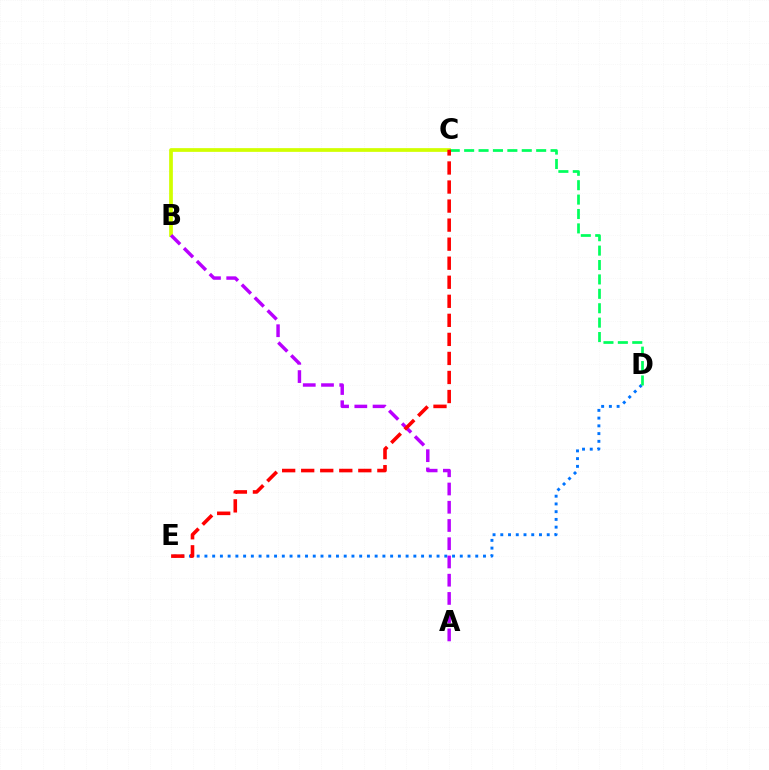{('D', 'E'): [{'color': '#0074ff', 'line_style': 'dotted', 'thickness': 2.1}], ('B', 'C'): [{'color': '#d1ff00', 'line_style': 'solid', 'thickness': 2.68}], ('C', 'D'): [{'color': '#00ff5c', 'line_style': 'dashed', 'thickness': 1.96}], ('A', 'B'): [{'color': '#b900ff', 'line_style': 'dashed', 'thickness': 2.48}], ('C', 'E'): [{'color': '#ff0000', 'line_style': 'dashed', 'thickness': 2.59}]}